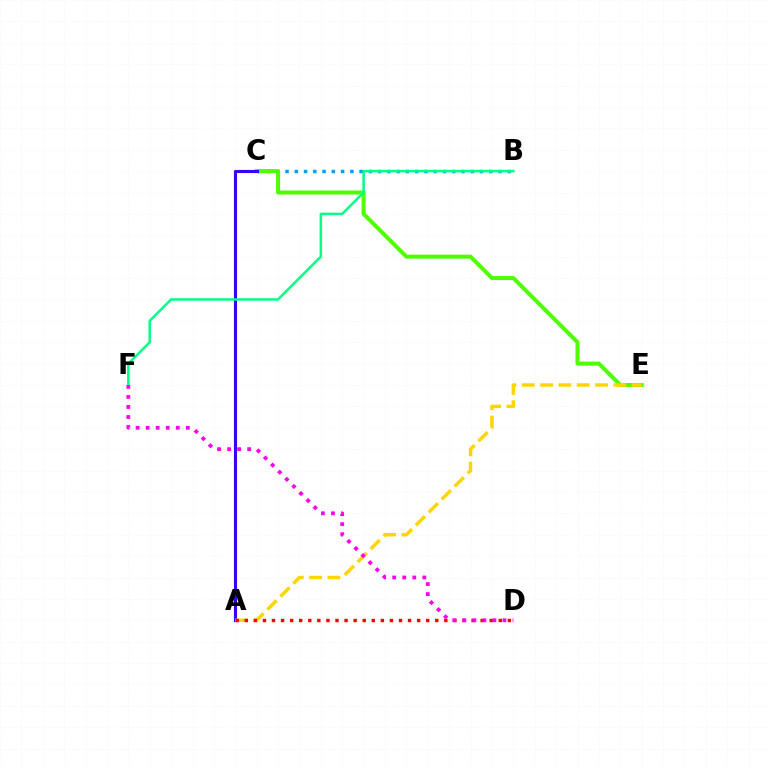{('B', 'C'): [{'color': '#009eff', 'line_style': 'dotted', 'thickness': 2.52}], ('C', 'E'): [{'color': '#4fff00', 'line_style': 'solid', 'thickness': 2.9}], ('A', 'C'): [{'color': '#3700ff', 'line_style': 'solid', 'thickness': 2.24}], ('A', 'E'): [{'color': '#ffd500', 'line_style': 'dashed', 'thickness': 2.49}], ('B', 'F'): [{'color': '#00ff86', 'line_style': 'solid', 'thickness': 1.8}], ('A', 'D'): [{'color': '#ff0000', 'line_style': 'dotted', 'thickness': 2.46}], ('D', 'F'): [{'color': '#ff00ed', 'line_style': 'dotted', 'thickness': 2.73}]}